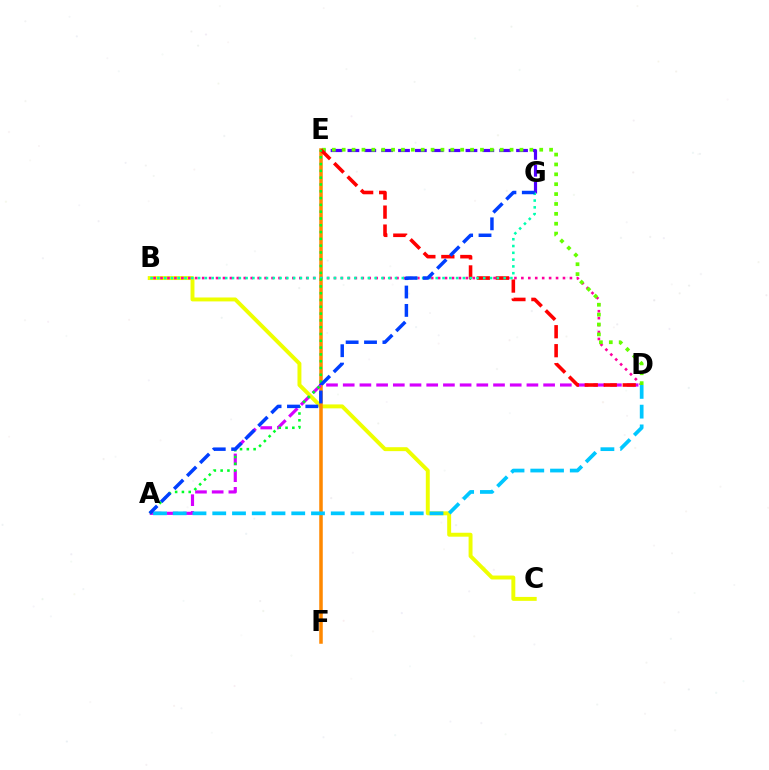{('B', 'C'): [{'color': '#eeff00', 'line_style': 'solid', 'thickness': 2.83}], ('E', 'G'): [{'color': '#4f00ff', 'line_style': 'dashed', 'thickness': 2.29}], ('E', 'F'): [{'color': '#ff8800', 'line_style': 'solid', 'thickness': 2.53}], ('A', 'D'): [{'color': '#d600ff', 'line_style': 'dashed', 'thickness': 2.27}, {'color': '#00c7ff', 'line_style': 'dashed', 'thickness': 2.68}], ('B', 'D'): [{'color': '#ff00a0', 'line_style': 'dotted', 'thickness': 1.89}], ('D', 'E'): [{'color': '#66ff00', 'line_style': 'dotted', 'thickness': 2.68}, {'color': '#ff0000', 'line_style': 'dashed', 'thickness': 2.58}], ('B', 'G'): [{'color': '#00ffaf', 'line_style': 'dotted', 'thickness': 1.84}], ('A', 'E'): [{'color': '#00ff27', 'line_style': 'dotted', 'thickness': 1.85}], ('A', 'G'): [{'color': '#003fff', 'line_style': 'dashed', 'thickness': 2.5}]}